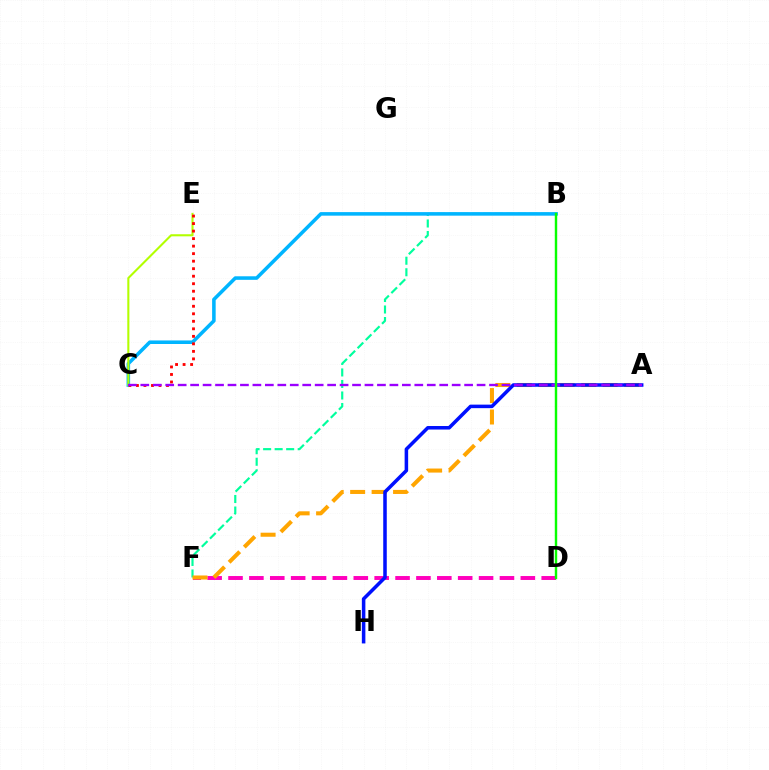{('B', 'F'): [{'color': '#00ff9d', 'line_style': 'dashed', 'thickness': 1.57}], ('B', 'C'): [{'color': '#00b5ff', 'line_style': 'solid', 'thickness': 2.56}], ('D', 'F'): [{'color': '#ff00bd', 'line_style': 'dashed', 'thickness': 2.84}], ('C', 'E'): [{'color': '#b3ff00', 'line_style': 'solid', 'thickness': 1.5}, {'color': '#ff0000', 'line_style': 'dotted', 'thickness': 2.04}], ('A', 'F'): [{'color': '#ffa500', 'line_style': 'dashed', 'thickness': 2.91}], ('A', 'H'): [{'color': '#0010ff', 'line_style': 'solid', 'thickness': 2.54}], ('A', 'C'): [{'color': '#9b00ff', 'line_style': 'dashed', 'thickness': 1.69}], ('B', 'D'): [{'color': '#08ff00', 'line_style': 'solid', 'thickness': 1.74}]}